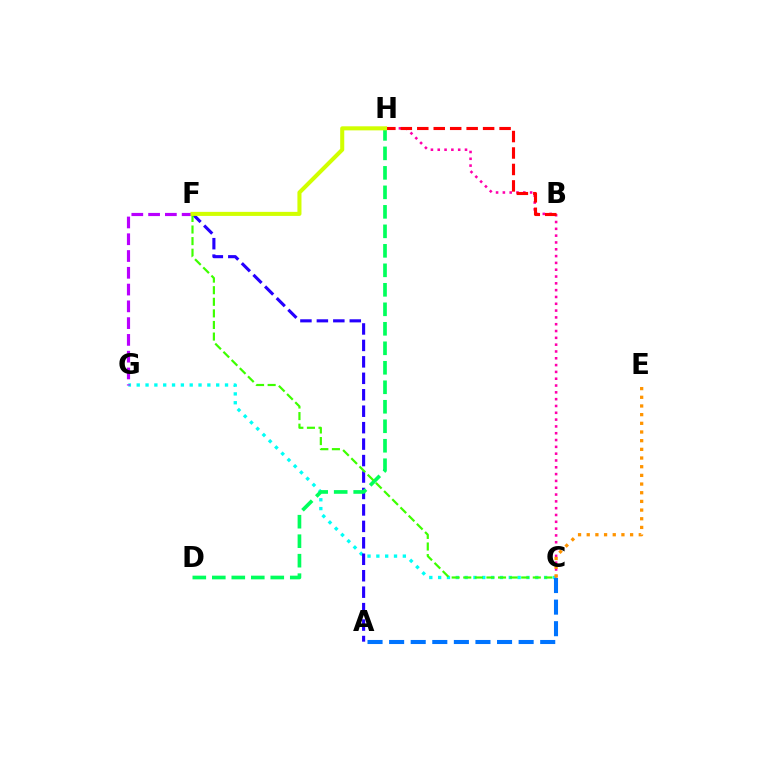{('C', 'G'): [{'color': '#00fff6', 'line_style': 'dotted', 'thickness': 2.4}], ('A', 'C'): [{'color': '#0074ff', 'line_style': 'dashed', 'thickness': 2.93}], ('C', 'H'): [{'color': '#ff00ac', 'line_style': 'dotted', 'thickness': 1.85}], ('B', 'H'): [{'color': '#ff0000', 'line_style': 'dashed', 'thickness': 2.24}], ('C', 'E'): [{'color': '#ff9400', 'line_style': 'dotted', 'thickness': 2.36}], ('F', 'G'): [{'color': '#b900ff', 'line_style': 'dashed', 'thickness': 2.28}], ('A', 'F'): [{'color': '#2500ff', 'line_style': 'dashed', 'thickness': 2.23}], ('D', 'H'): [{'color': '#00ff5c', 'line_style': 'dashed', 'thickness': 2.65}], ('C', 'F'): [{'color': '#3dff00', 'line_style': 'dashed', 'thickness': 1.57}], ('F', 'H'): [{'color': '#d1ff00', 'line_style': 'solid', 'thickness': 2.92}]}